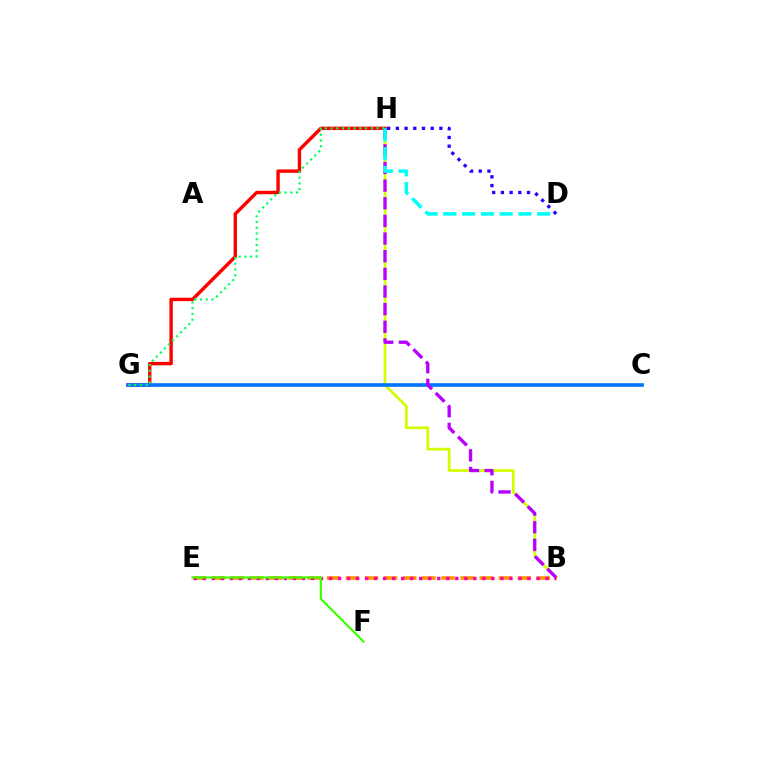{('B', 'E'): [{'color': '#ff9400', 'line_style': 'dashed', 'thickness': 2.6}, {'color': '#ff00ac', 'line_style': 'dotted', 'thickness': 2.45}], ('B', 'H'): [{'color': '#d1ff00', 'line_style': 'solid', 'thickness': 1.97}, {'color': '#b900ff', 'line_style': 'dashed', 'thickness': 2.4}], ('G', 'H'): [{'color': '#ff0000', 'line_style': 'solid', 'thickness': 2.46}, {'color': '#00ff5c', 'line_style': 'dotted', 'thickness': 1.56}], ('C', 'G'): [{'color': '#0074ff', 'line_style': 'solid', 'thickness': 2.63}], ('E', 'F'): [{'color': '#3dff00', 'line_style': 'solid', 'thickness': 1.54}], ('D', 'H'): [{'color': '#00fff6', 'line_style': 'dashed', 'thickness': 2.55}, {'color': '#2500ff', 'line_style': 'dotted', 'thickness': 2.36}]}